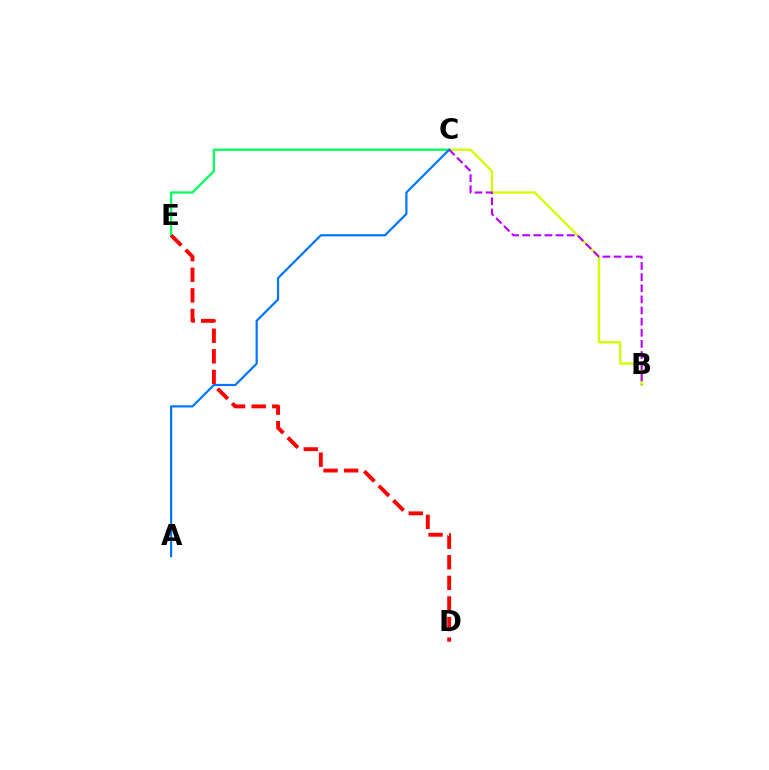{('C', 'E'): [{'color': '#00ff5c', 'line_style': 'solid', 'thickness': 1.63}], ('B', 'C'): [{'color': '#d1ff00', 'line_style': 'solid', 'thickness': 1.7}, {'color': '#b900ff', 'line_style': 'dashed', 'thickness': 1.51}], ('A', 'C'): [{'color': '#0074ff', 'line_style': 'solid', 'thickness': 1.58}], ('D', 'E'): [{'color': '#ff0000', 'line_style': 'dashed', 'thickness': 2.8}]}